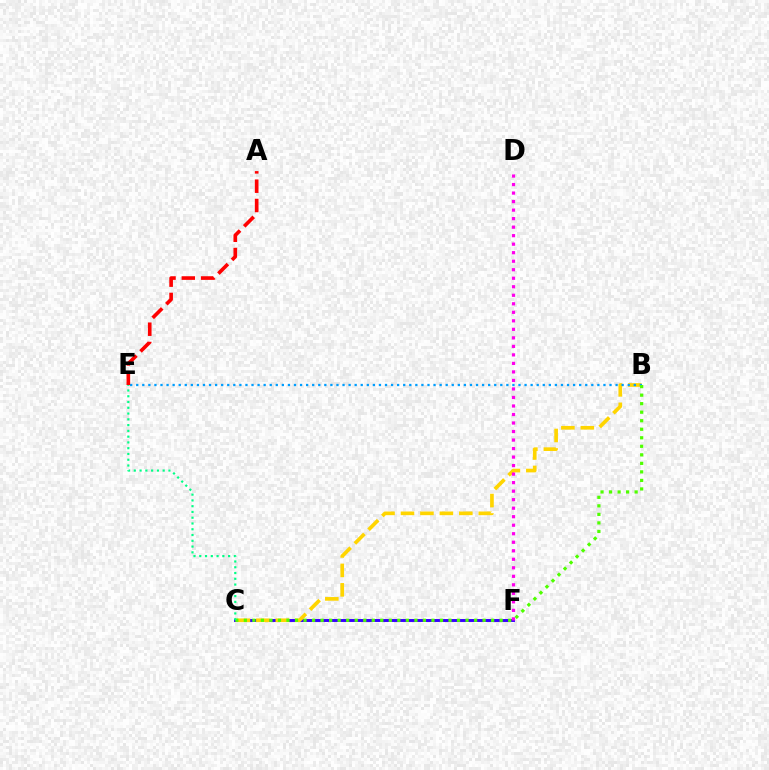{('C', 'F'): [{'color': '#3700ff', 'line_style': 'solid', 'thickness': 2.11}], ('B', 'C'): [{'color': '#ffd500', 'line_style': 'dashed', 'thickness': 2.64}, {'color': '#4fff00', 'line_style': 'dotted', 'thickness': 2.32}], ('D', 'F'): [{'color': '#ff00ed', 'line_style': 'dotted', 'thickness': 2.31}], ('B', 'E'): [{'color': '#009eff', 'line_style': 'dotted', 'thickness': 1.65}], ('C', 'E'): [{'color': '#00ff86', 'line_style': 'dotted', 'thickness': 1.57}], ('A', 'E'): [{'color': '#ff0000', 'line_style': 'dashed', 'thickness': 2.62}]}